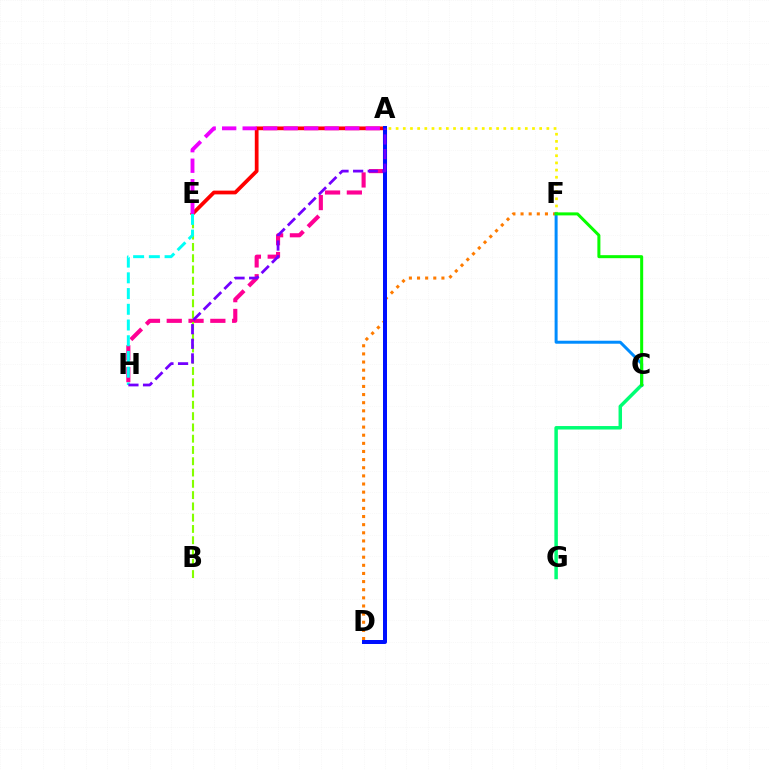{('A', 'H'): [{'color': '#ff0094', 'line_style': 'dashed', 'thickness': 2.96}, {'color': '#7200ff', 'line_style': 'dashed', 'thickness': 1.99}], ('A', 'E'): [{'color': '#ff0000', 'line_style': 'solid', 'thickness': 2.7}, {'color': '#ee00ff', 'line_style': 'dashed', 'thickness': 2.79}], ('D', 'F'): [{'color': '#ff7c00', 'line_style': 'dotted', 'thickness': 2.21}], ('B', 'E'): [{'color': '#84ff00', 'line_style': 'dashed', 'thickness': 1.53}], ('A', 'F'): [{'color': '#fcf500', 'line_style': 'dotted', 'thickness': 1.95}], ('A', 'D'): [{'color': '#0010ff', 'line_style': 'solid', 'thickness': 2.88}], ('C', 'G'): [{'color': '#00ff74', 'line_style': 'solid', 'thickness': 2.51}], ('E', 'H'): [{'color': '#00fff6', 'line_style': 'dashed', 'thickness': 2.14}], ('C', 'F'): [{'color': '#008cff', 'line_style': 'solid', 'thickness': 2.15}, {'color': '#08ff00', 'line_style': 'solid', 'thickness': 2.18}]}